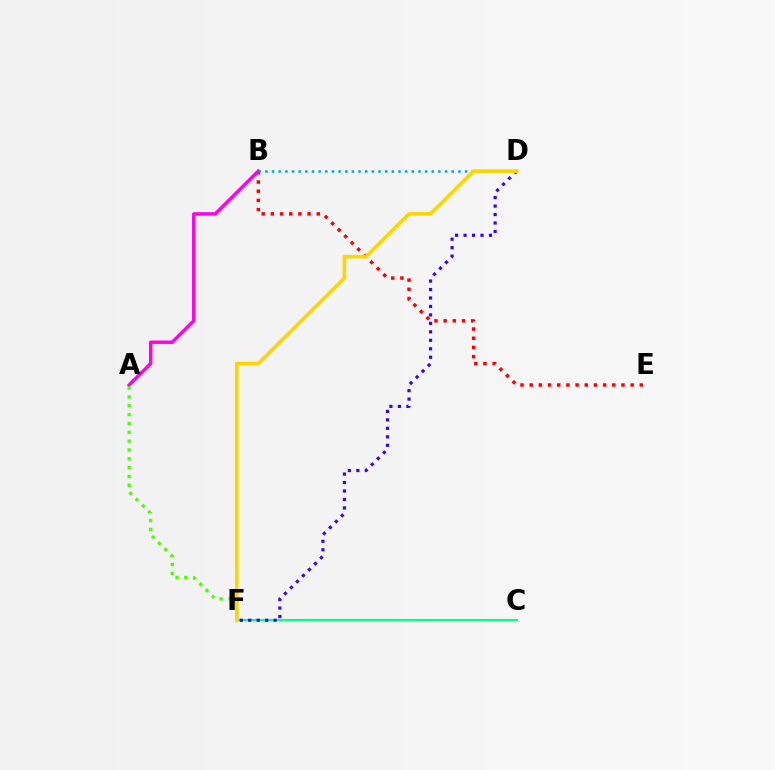{('B', 'E'): [{'color': '#ff0000', 'line_style': 'dotted', 'thickness': 2.49}], ('C', 'F'): [{'color': '#00ff86', 'line_style': 'solid', 'thickness': 1.51}], ('D', 'F'): [{'color': '#3700ff', 'line_style': 'dotted', 'thickness': 2.3}, {'color': '#ffd500', 'line_style': 'solid', 'thickness': 2.61}], ('A', 'B'): [{'color': '#ff00ed', 'line_style': 'solid', 'thickness': 2.47}], ('B', 'D'): [{'color': '#009eff', 'line_style': 'dotted', 'thickness': 1.81}], ('A', 'F'): [{'color': '#4fff00', 'line_style': 'dotted', 'thickness': 2.4}]}